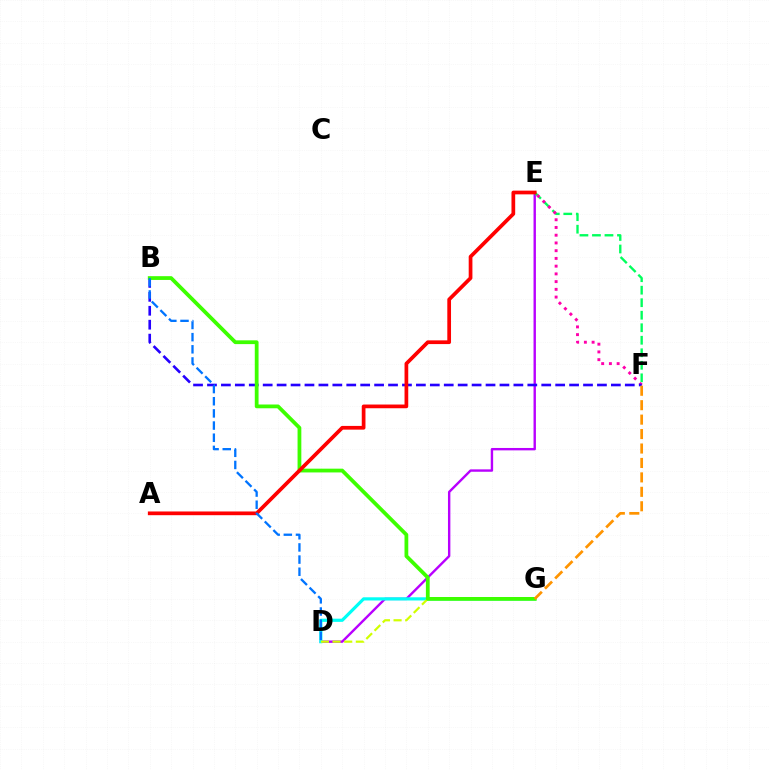{('D', 'E'): [{'color': '#b900ff', 'line_style': 'solid', 'thickness': 1.72}], ('E', 'F'): [{'color': '#00ff5c', 'line_style': 'dashed', 'thickness': 1.7}, {'color': '#ff00ac', 'line_style': 'dotted', 'thickness': 2.1}], ('D', 'G'): [{'color': '#00fff6', 'line_style': 'solid', 'thickness': 2.3}, {'color': '#d1ff00', 'line_style': 'dashed', 'thickness': 1.58}], ('B', 'F'): [{'color': '#2500ff', 'line_style': 'dashed', 'thickness': 1.89}], ('B', 'G'): [{'color': '#3dff00', 'line_style': 'solid', 'thickness': 2.72}], ('F', 'G'): [{'color': '#ff9400', 'line_style': 'dashed', 'thickness': 1.96}], ('A', 'E'): [{'color': '#ff0000', 'line_style': 'solid', 'thickness': 2.68}], ('B', 'D'): [{'color': '#0074ff', 'line_style': 'dashed', 'thickness': 1.65}]}